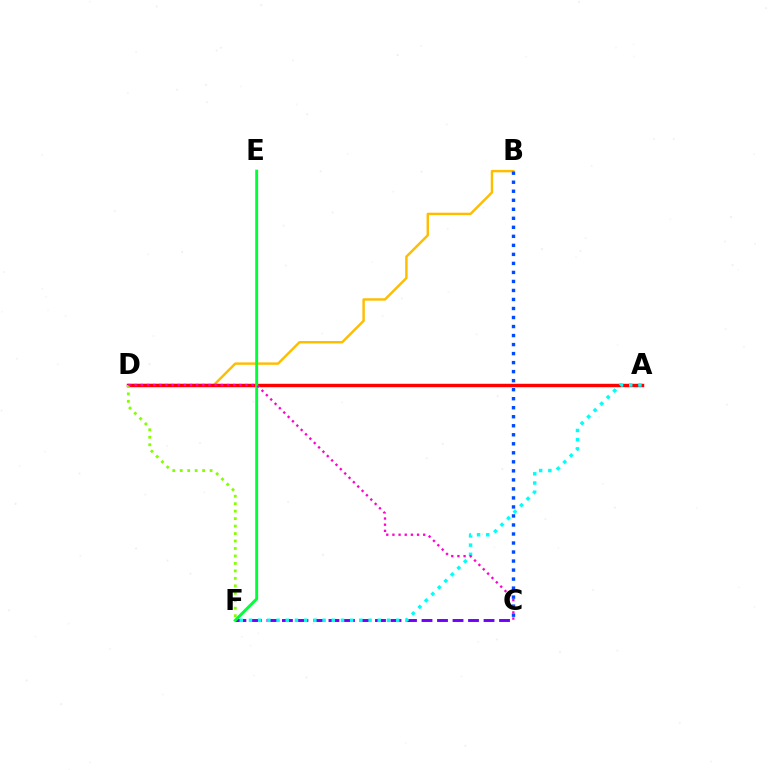{('B', 'D'): [{'color': '#ffbd00', 'line_style': 'solid', 'thickness': 1.75}], ('B', 'C'): [{'color': '#004bff', 'line_style': 'dotted', 'thickness': 2.45}], ('C', 'F'): [{'color': '#7200ff', 'line_style': 'dashed', 'thickness': 2.11}], ('A', 'D'): [{'color': '#ff0000', 'line_style': 'solid', 'thickness': 2.47}], ('D', 'F'): [{'color': '#84ff00', 'line_style': 'dotted', 'thickness': 2.03}], ('A', 'F'): [{'color': '#00fff6', 'line_style': 'dotted', 'thickness': 2.5}], ('E', 'F'): [{'color': '#00ff39', 'line_style': 'solid', 'thickness': 2.09}], ('C', 'D'): [{'color': '#ff00cf', 'line_style': 'dotted', 'thickness': 1.67}]}